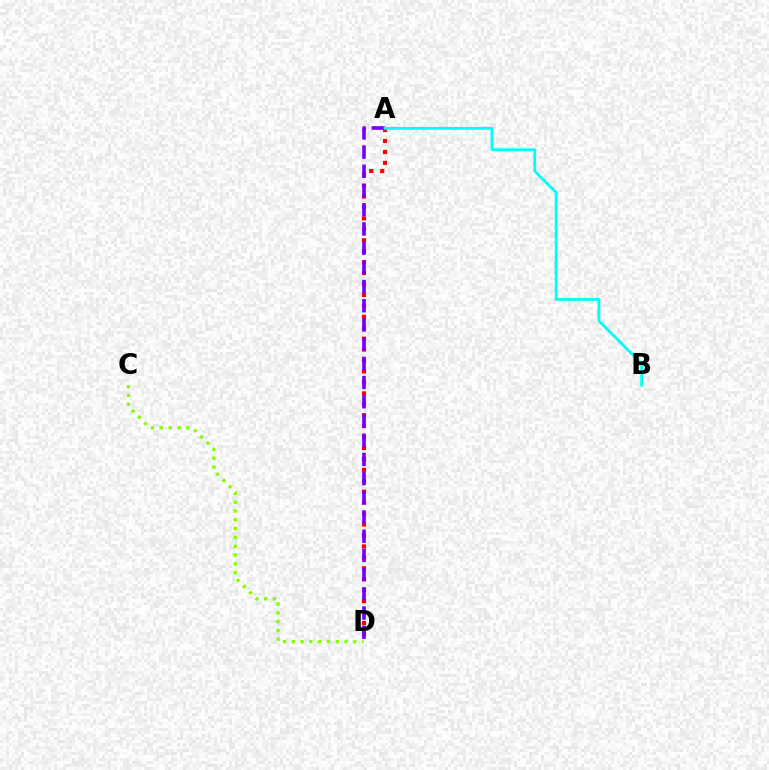{('C', 'D'): [{'color': '#84ff00', 'line_style': 'dotted', 'thickness': 2.39}], ('A', 'D'): [{'color': '#ff0000', 'line_style': 'dotted', 'thickness': 2.97}, {'color': '#7200ff', 'line_style': 'dashed', 'thickness': 2.61}], ('A', 'B'): [{'color': '#00fff6', 'line_style': 'solid', 'thickness': 2.01}]}